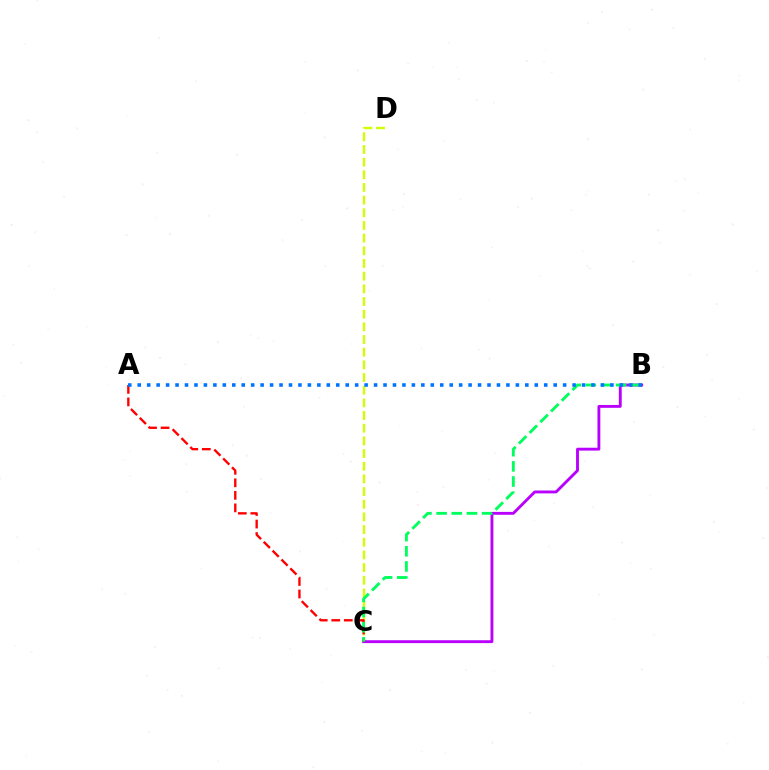{('C', 'D'): [{'color': '#d1ff00', 'line_style': 'dashed', 'thickness': 1.72}], ('B', 'C'): [{'color': '#b900ff', 'line_style': 'solid', 'thickness': 2.06}, {'color': '#00ff5c', 'line_style': 'dashed', 'thickness': 2.06}], ('A', 'C'): [{'color': '#ff0000', 'line_style': 'dashed', 'thickness': 1.7}], ('A', 'B'): [{'color': '#0074ff', 'line_style': 'dotted', 'thickness': 2.57}]}